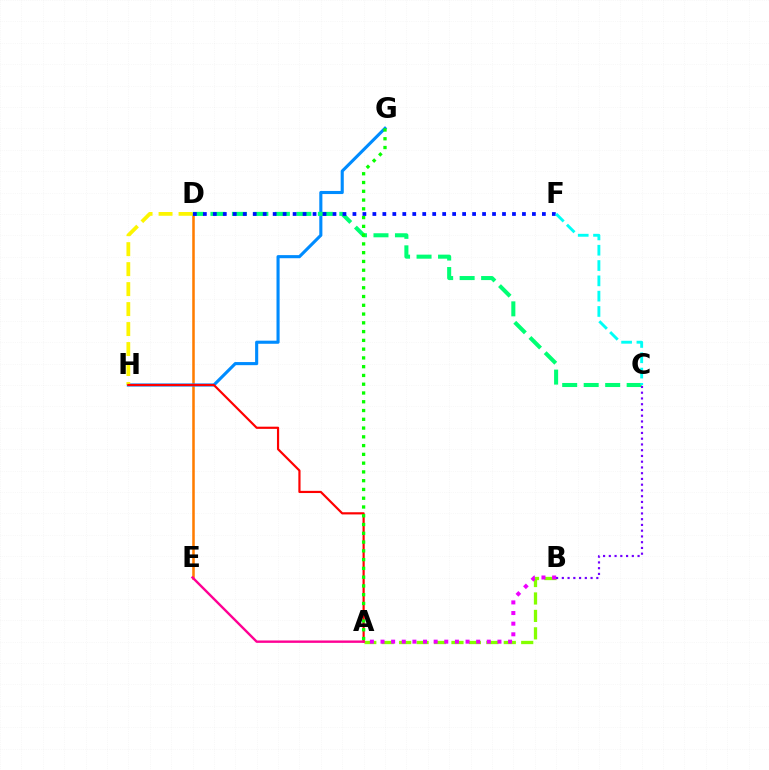{('A', 'B'): [{'color': '#84ff00', 'line_style': 'dashed', 'thickness': 2.37}, {'color': '#ee00ff', 'line_style': 'dotted', 'thickness': 2.89}], ('D', 'E'): [{'color': '#ff7c00', 'line_style': 'solid', 'thickness': 1.83}], ('G', 'H'): [{'color': '#008cff', 'line_style': 'solid', 'thickness': 2.23}], ('C', 'D'): [{'color': '#00ff74', 'line_style': 'dashed', 'thickness': 2.92}], ('D', 'H'): [{'color': '#fcf500', 'line_style': 'dashed', 'thickness': 2.71}], ('A', 'H'): [{'color': '#ff0000', 'line_style': 'solid', 'thickness': 1.57}], ('B', 'C'): [{'color': '#7200ff', 'line_style': 'dotted', 'thickness': 1.56}], ('D', 'F'): [{'color': '#0010ff', 'line_style': 'dotted', 'thickness': 2.71}], ('A', 'G'): [{'color': '#08ff00', 'line_style': 'dotted', 'thickness': 2.38}], ('C', 'F'): [{'color': '#00fff6', 'line_style': 'dashed', 'thickness': 2.08}], ('A', 'E'): [{'color': '#ff0094', 'line_style': 'solid', 'thickness': 1.72}]}